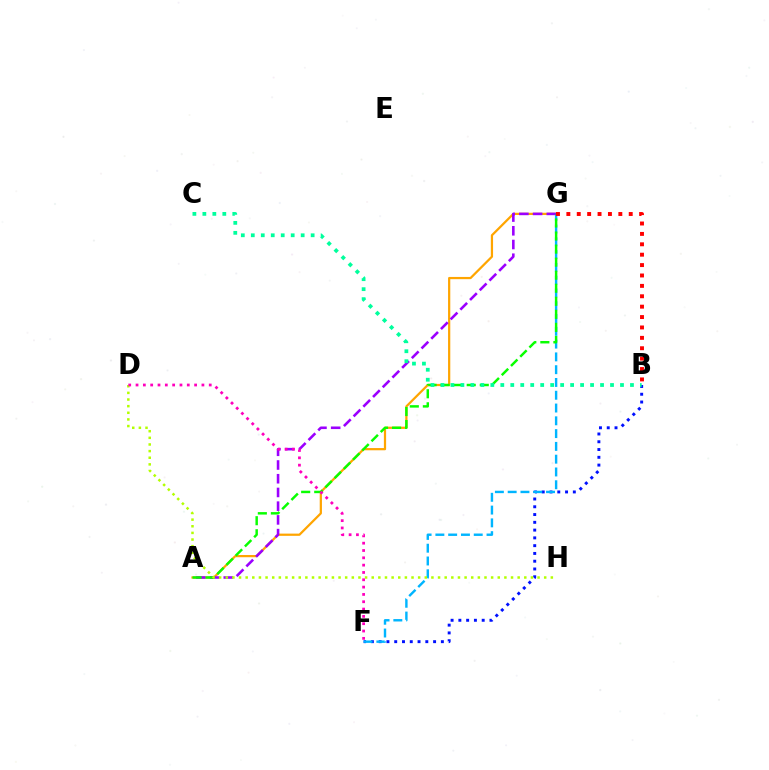{('A', 'G'): [{'color': '#ffa500', 'line_style': 'solid', 'thickness': 1.61}, {'color': '#9b00ff', 'line_style': 'dashed', 'thickness': 1.86}, {'color': '#08ff00', 'line_style': 'dashed', 'thickness': 1.77}], ('B', 'F'): [{'color': '#0010ff', 'line_style': 'dotted', 'thickness': 2.11}], ('F', 'G'): [{'color': '#00b5ff', 'line_style': 'dashed', 'thickness': 1.74}], ('B', 'G'): [{'color': '#ff0000', 'line_style': 'dotted', 'thickness': 2.82}], ('B', 'C'): [{'color': '#00ff9d', 'line_style': 'dotted', 'thickness': 2.71}], ('D', 'H'): [{'color': '#b3ff00', 'line_style': 'dotted', 'thickness': 1.8}], ('D', 'F'): [{'color': '#ff00bd', 'line_style': 'dotted', 'thickness': 1.99}]}